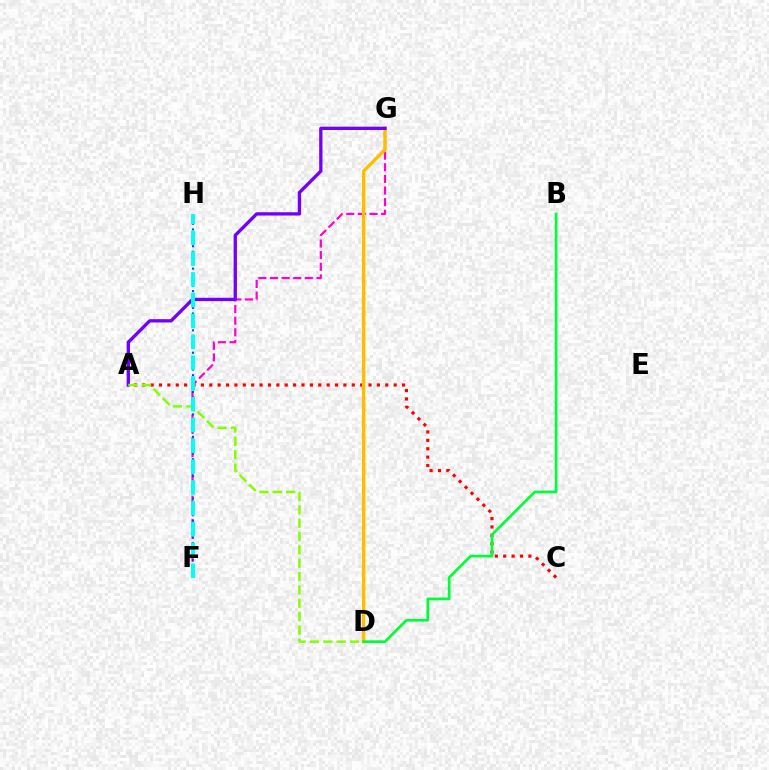{('F', 'G'): [{'color': '#ff00cf', 'line_style': 'dashed', 'thickness': 1.58}], ('A', 'C'): [{'color': '#ff0000', 'line_style': 'dotted', 'thickness': 2.28}], ('D', 'G'): [{'color': '#ffbd00', 'line_style': 'solid', 'thickness': 2.43}], ('A', 'G'): [{'color': '#7200ff', 'line_style': 'solid', 'thickness': 2.38}], ('F', 'H'): [{'color': '#004bff', 'line_style': 'dotted', 'thickness': 1.52}, {'color': '#00fff6', 'line_style': 'dashed', 'thickness': 2.83}], ('A', 'D'): [{'color': '#84ff00', 'line_style': 'dashed', 'thickness': 1.81}], ('B', 'D'): [{'color': '#00ff39', 'line_style': 'solid', 'thickness': 1.96}]}